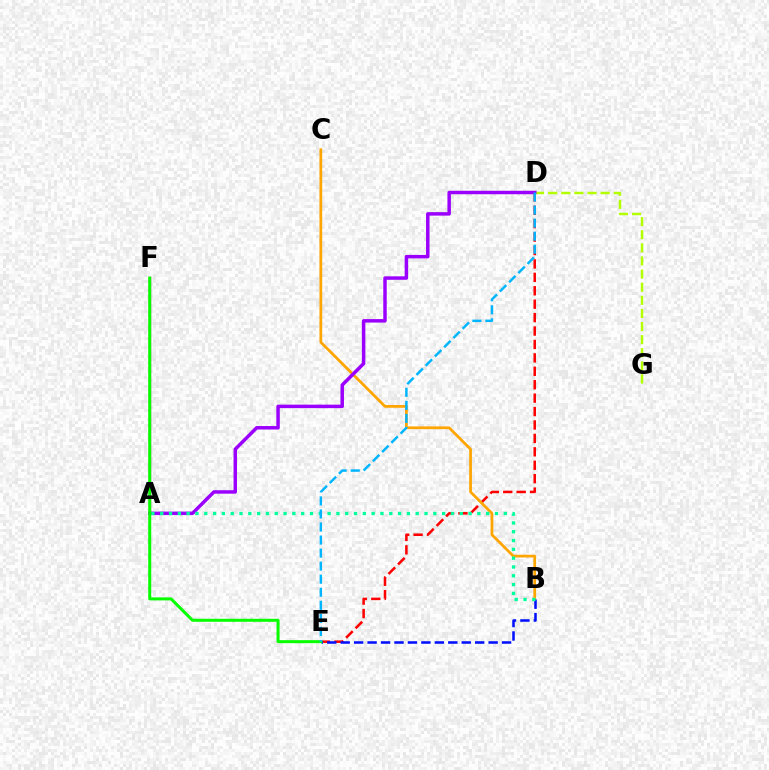{('D', 'G'): [{'color': '#b3ff00', 'line_style': 'dashed', 'thickness': 1.78}], ('A', 'F'): [{'color': '#ff00bd', 'line_style': 'solid', 'thickness': 1.65}], ('D', 'E'): [{'color': '#ff0000', 'line_style': 'dashed', 'thickness': 1.82}, {'color': '#00b5ff', 'line_style': 'dashed', 'thickness': 1.77}], ('B', 'C'): [{'color': '#ffa500', 'line_style': 'solid', 'thickness': 1.97}], ('B', 'E'): [{'color': '#0010ff', 'line_style': 'dashed', 'thickness': 1.83}], ('A', 'D'): [{'color': '#9b00ff', 'line_style': 'solid', 'thickness': 2.51}], ('A', 'B'): [{'color': '#00ff9d', 'line_style': 'dotted', 'thickness': 2.39}], ('E', 'F'): [{'color': '#08ff00', 'line_style': 'solid', 'thickness': 2.18}]}